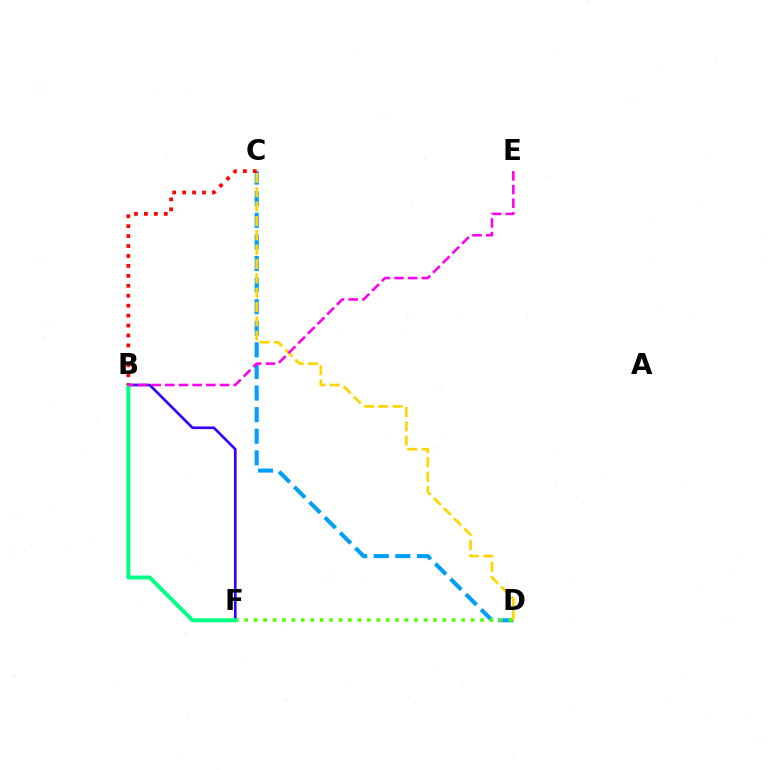{('C', 'D'): [{'color': '#009eff', 'line_style': 'dashed', 'thickness': 2.93}, {'color': '#ffd500', 'line_style': 'dashed', 'thickness': 1.95}], ('B', 'F'): [{'color': '#3700ff', 'line_style': 'solid', 'thickness': 1.92}, {'color': '#00ff86', 'line_style': 'solid', 'thickness': 2.84}], ('D', 'F'): [{'color': '#4fff00', 'line_style': 'dotted', 'thickness': 2.56}], ('B', 'C'): [{'color': '#ff0000', 'line_style': 'dotted', 'thickness': 2.7}], ('B', 'E'): [{'color': '#ff00ed', 'line_style': 'dashed', 'thickness': 1.86}]}